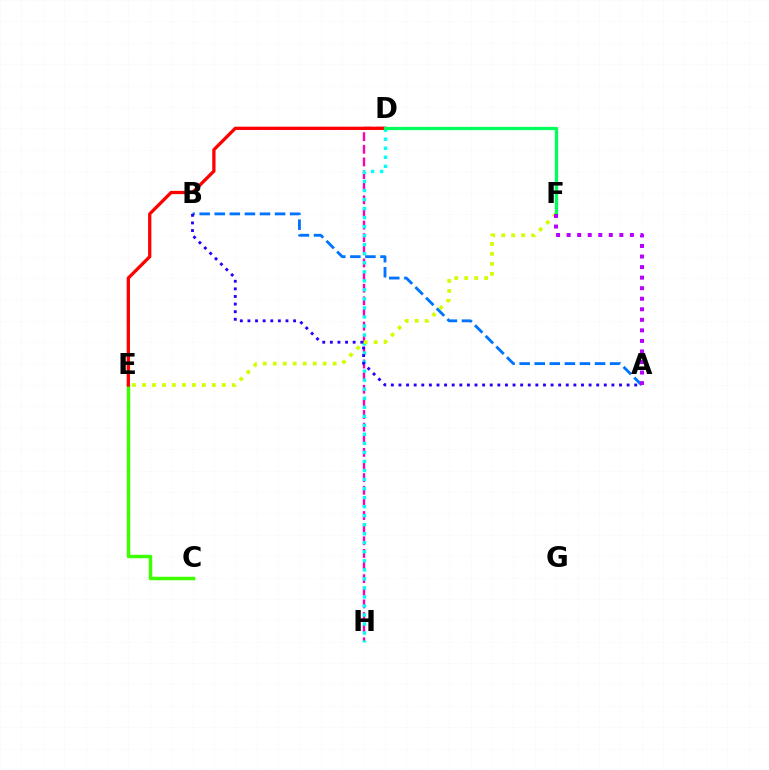{('D', 'H'): [{'color': '#ff00ac', 'line_style': 'dashed', 'thickness': 1.72}, {'color': '#00fff6', 'line_style': 'dotted', 'thickness': 2.45}], ('D', 'F'): [{'color': '#ff9400', 'line_style': 'solid', 'thickness': 2.02}, {'color': '#00ff5c', 'line_style': 'solid', 'thickness': 2.36}], ('C', 'E'): [{'color': '#3dff00', 'line_style': 'solid', 'thickness': 2.49}], ('E', 'F'): [{'color': '#d1ff00', 'line_style': 'dotted', 'thickness': 2.71}], ('A', 'B'): [{'color': '#0074ff', 'line_style': 'dashed', 'thickness': 2.05}, {'color': '#2500ff', 'line_style': 'dotted', 'thickness': 2.07}], ('D', 'E'): [{'color': '#ff0000', 'line_style': 'solid', 'thickness': 2.36}], ('A', 'F'): [{'color': '#b900ff', 'line_style': 'dotted', 'thickness': 2.87}]}